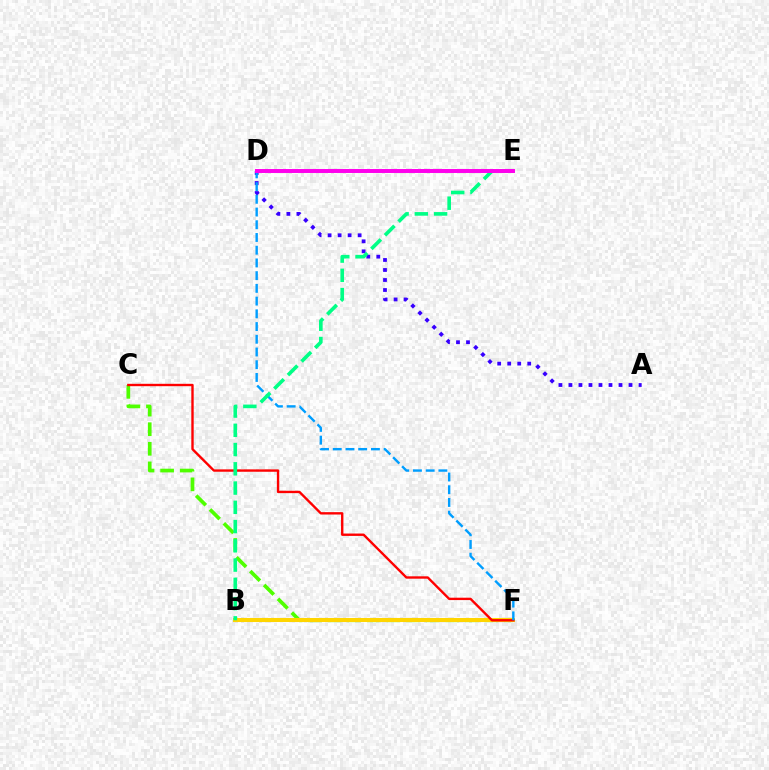{('C', 'F'): [{'color': '#4fff00', 'line_style': 'dashed', 'thickness': 2.66}, {'color': '#ff0000', 'line_style': 'solid', 'thickness': 1.71}], ('B', 'F'): [{'color': '#ffd500', 'line_style': 'solid', 'thickness': 2.91}], ('A', 'D'): [{'color': '#3700ff', 'line_style': 'dotted', 'thickness': 2.72}], ('D', 'F'): [{'color': '#009eff', 'line_style': 'dashed', 'thickness': 1.73}], ('B', 'E'): [{'color': '#00ff86', 'line_style': 'dashed', 'thickness': 2.62}], ('D', 'E'): [{'color': '#ff00ed', 'line_style': 'solid', 'thickness': 2.85}]}